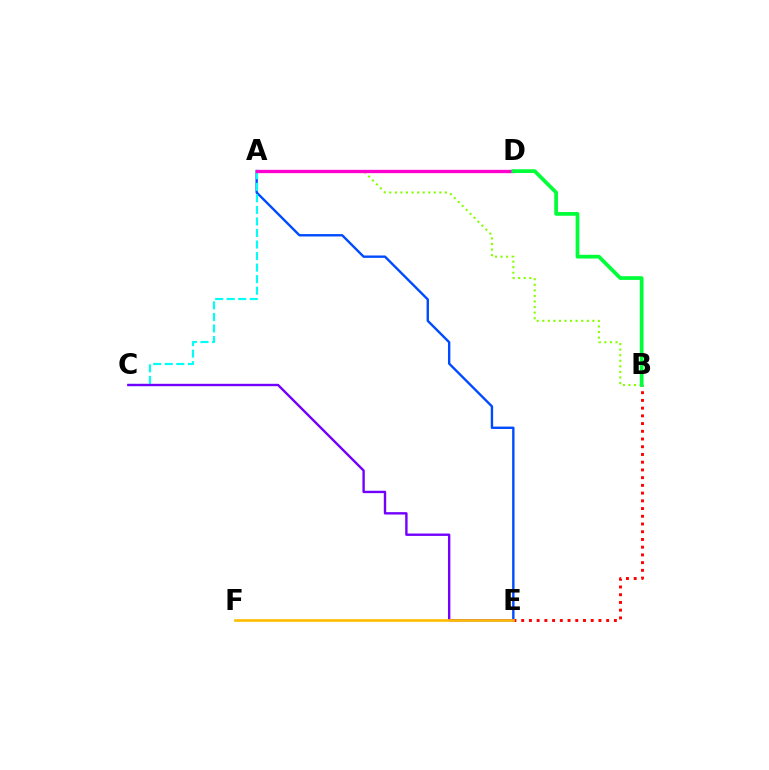{('B', 'E'): [{'color': '#ff0000', 'line_style': 'dotted', 'thickness': 2.1}], ('A', 'E'): [{'color': '#004bff', 'line_style': 'solid', 'thickness': 1.72}], ('A', 'B'): [{'color': '#84ff00', 'line_style': 'dotted', 'thickness': 1.51}], ('A', 'C'): [{'color': '#00fff6', 'line_style': 'dashed', 'thickness': 1.57}], ('A', 'D'): [{'color': '#ff00cf', 'line_style': 'solid', 'thickness': 2.39}], ('B', 'D'): [{'color': '#00ff39', 'line_style': 'solid', 'thickness': 2.68}], ('C', 'E'): [{'color': '#7200ff', 'line_style': 'solid', 'thickness': 1.72}], ('E', 'F'): [{'color': '#ffbd00', 'line_style': 'solid', 'thickness': 1.92}]}